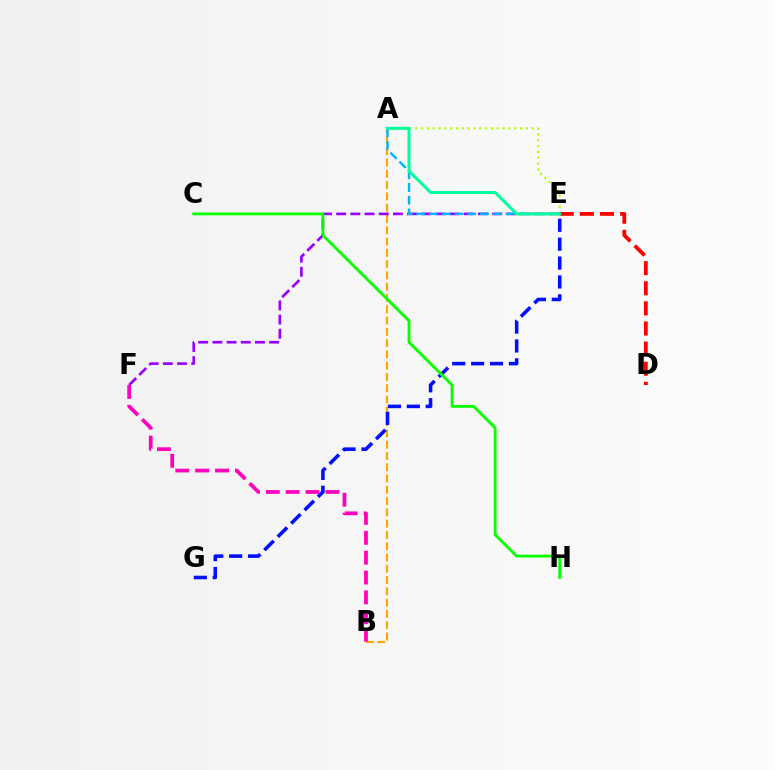{('A', 'B'): [{'color': '#ffa500', 'line_style': 'dashed', 'thickness': 1.53}], ('A', 'E'): [{'color': '#b3ff00', 'line_style': 'dotted', 'thickness': 1.58}, {'color': '#00b5ff', 'line_style': 'dashed', 'thickness': 1.73}, {'color': '#00ff9d', 'line_style': 'solid', 'thickness': 2.19}], ('E', 'F'): [{'color': '#9b00ff', 'line_style': 'dashed', 'thickness': 1.93}], ('B', 'F'): [{'color': '#ff00bd', 'line_style': 'dashed', 'thickness': 2.7}], ('E', 'G'): [{'color': '#0010ff', 'line_style': 'dashed', 'thickness': 2.57}], ('D', 'E'): [{'color': '#ff0000', 'line_style': 'dashed', 'thickness': 2.73}], ('C', 'H'): [{'color': '#08ff00', 'line_style': 'solid', 'thickness': 2.05}]}